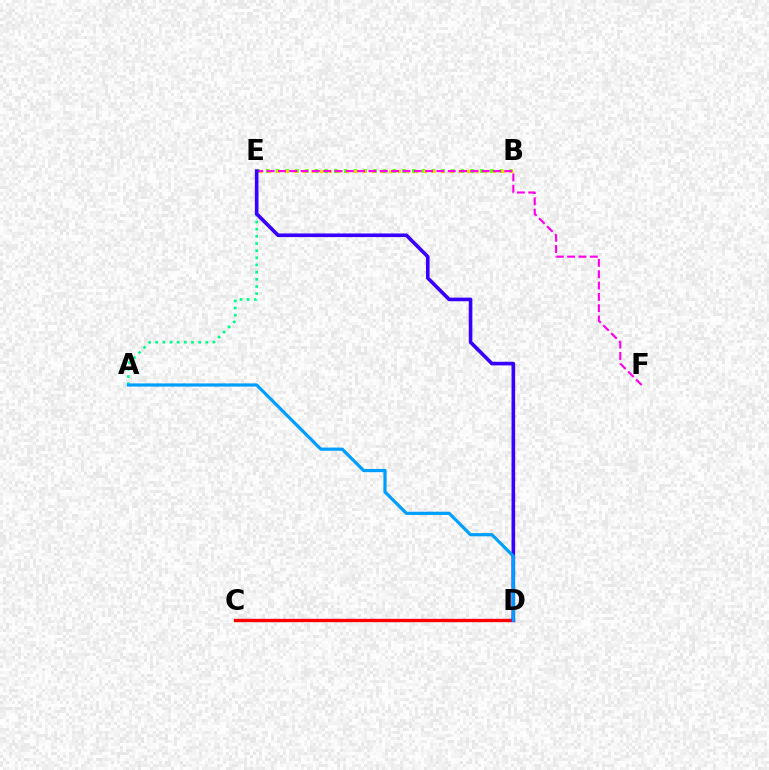{('A', 'E'): [{'color': '#00ff86', 'line_style': 'dotted', 'thickness': 1.95}], ('C', 'D'): [{'color': '#ff0000', 'line_style': 'solid', 'thickness': 2.41}], ('B', 'E'): [{'color': '#4fff00', 'line_style': 'dotted', 'thickness': 2.64}, {'color': '#ffd500', 'line_style': 'dotted', 'thickness': 2.35}], ('E', 'F'): [{'color': '#ff00ed', 'line_style': 'dashed', 'thickness': 1.54}], ('D', 'E'): [{'color': '#3700ff', 'line_style': 'solid', 'thickness': 2.61}], ('A', 'D'): [{'color': '#009eff', 'line_style': 'solid', 'thickness': 2.3}]}